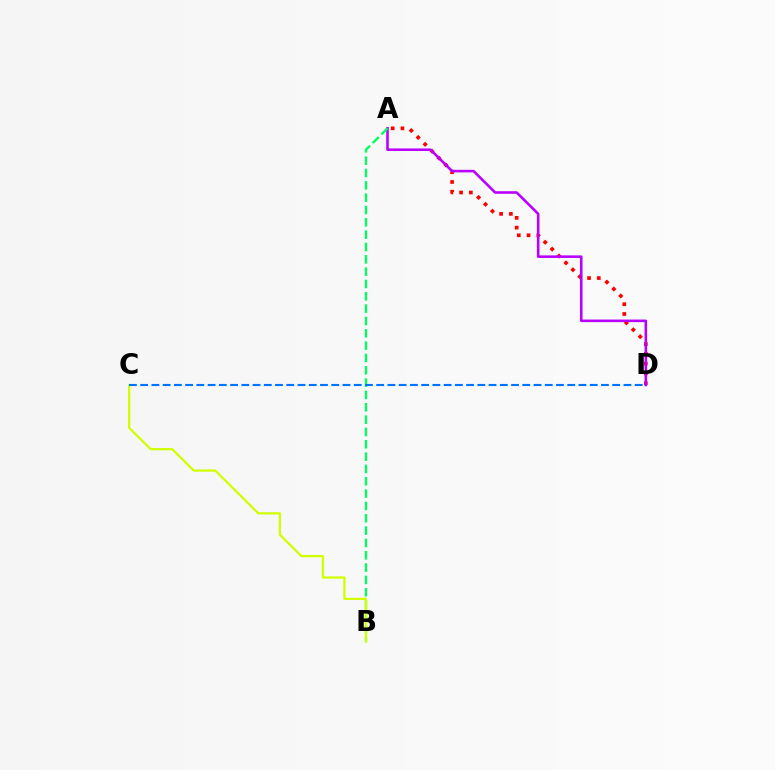{('A', 'D'): [{'color': '#ff0000', 'line_style': 'dotted', 'thickness': 2.65}, {'color': '#b900ff', 'line_style': 'solid', 'thickness': 1.86}], ('A', 'B'): [{'color': '#00ff5c', 'line_style': 'dashed', 'thickness': 1.68}], ('B', 'C'): [{'color': '#d1ff00', 'line_style': 'solid', 'thickness': 1.63}], ('C', 'D'): [{'color': '#0074ff', 'line_style': 'dashed', 'thickness': 1.53}]}